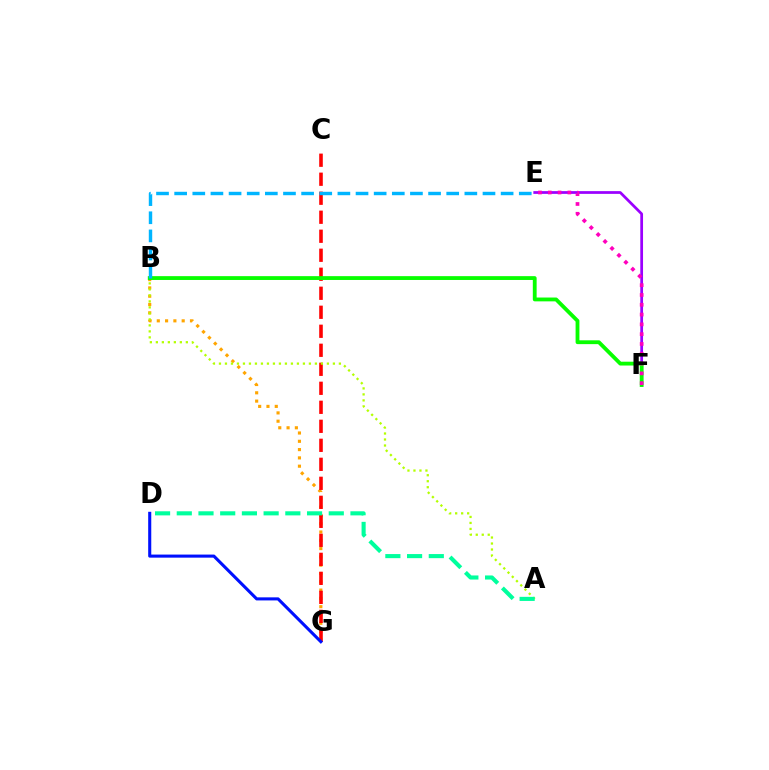{('B', 'G'): [{'color': '#ffa500', 'line_style': 'dotted', 'thickness': 2.25}], ('E', 'F'): [{'color': '#9b00ff', 'line_style': 'solid', 'thickness': 1.97}, {'color': '#ff00bd', 'line_style': 'dotted', 'thickness': 2.66}], ('C', 'G'): [{'color': '#ff0000', 'line_style': 'dashed', 'thickness': 2.58}], ('A', 'B'): [{'color': '#b3ff00', 'line_style': 'dotted', 'thickness': 1.63}], ('B', 'F'): [{'color': '#08ff00', 'line_style': 'solid', 'thickness': 2.75}], ('D', 'G'): [{'color': '#0010ff', 'line_style': 'solid', 'thickness': 2.22}], ('B', 'E'): [{'color': '#00b5ff', 'line_style': 'dashed', 'thickness': 2.46}], ('A', 'D'): [{'color': '#00ff9d', 'line_style': 'dashed', 'thickness': 2.95}]}